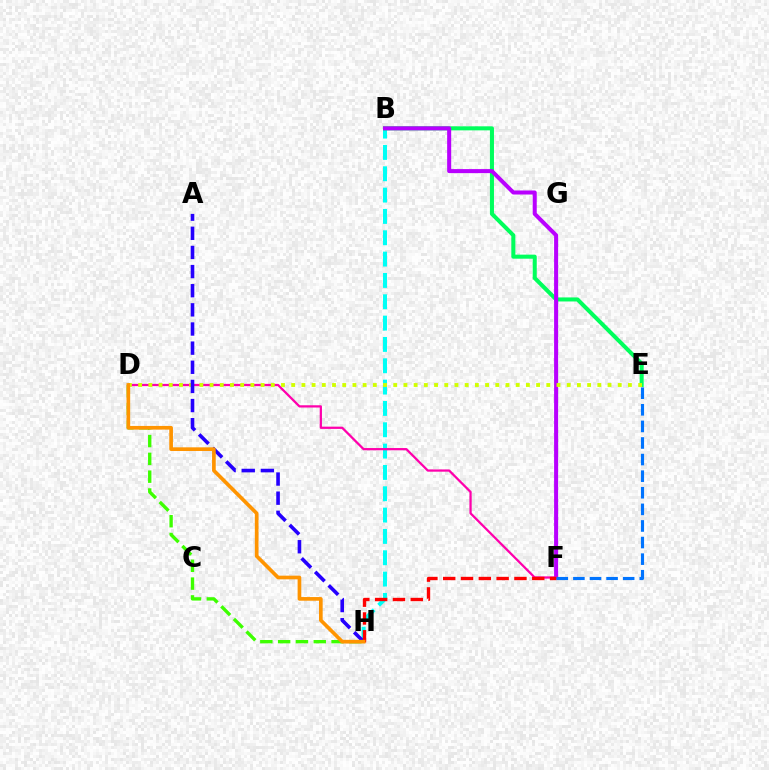{('B', 'H'): [{'color': '#00fff6', 'line_style': 'dashed', 'thickness': 2.9}], ('B', 'E'): [{'color': '#00ff5c', 'line_style': 'solid', 'thickness': 2.91}], ('D', 'H'): [{'color': '#3dff00', 'line_style': 'dashed', 'thickness': 2.42}, {'color': '#ff9400', 'line_style': 'solid', 'thickness': 2.64}], ('B', 'F'): [{'color': '#b900ff', 'line_style': 'solid', 'thickness': 2.9}], ('D', 'F'): [{'color': '#ff00ac', 'line_style': 'solid', 'thickness': 1.62}], ('D', 'E'): [{'color': '#d1ff00', 'line_style': 'dotted', 'thickness': 2.77}], ('A', 'H'): [{'color': '#2500ff', 'line_style': 'dashed', 'thickness': 2.6}], ('F', 'H'): [{'color': '#ff0000', 'line_style': 'dashed', 'thickness': 2.42}], ('E', 'F'): [{'color': '#0074ff', 'line_style': 'dashed', 'thickness': 2.25}]}